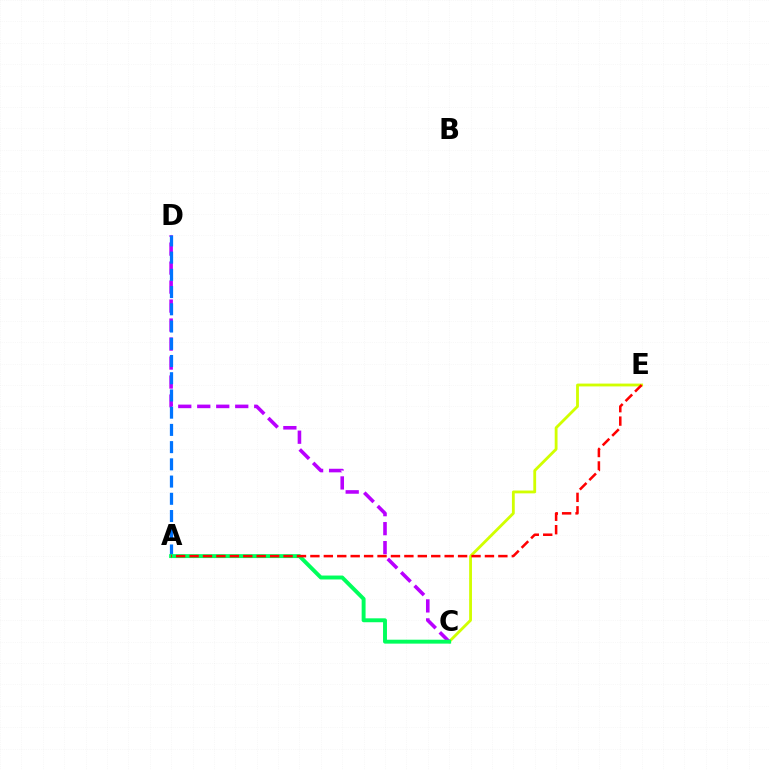{('C', 'E'): [{'color': '#d1ff00', 'line_style': 'solid', 'thickness': 2.03}], ('C', 'D'): [{'color': '#b900ff', 'line_style': 'dashed', 'thickness': 2.58}], ('A', 'D'): [{'color': '#0074ff', 'line_style': 'dashed', 'thickness': 2.34}], ('A', 'C'): [{'color': '#00ff5c', 'line_style': 'solid', 'thickness': 2.82}], ('A', 'E'): [{'color': '#ff0000', 'line_style': 'dashed', 'thickness': 1.82}]}